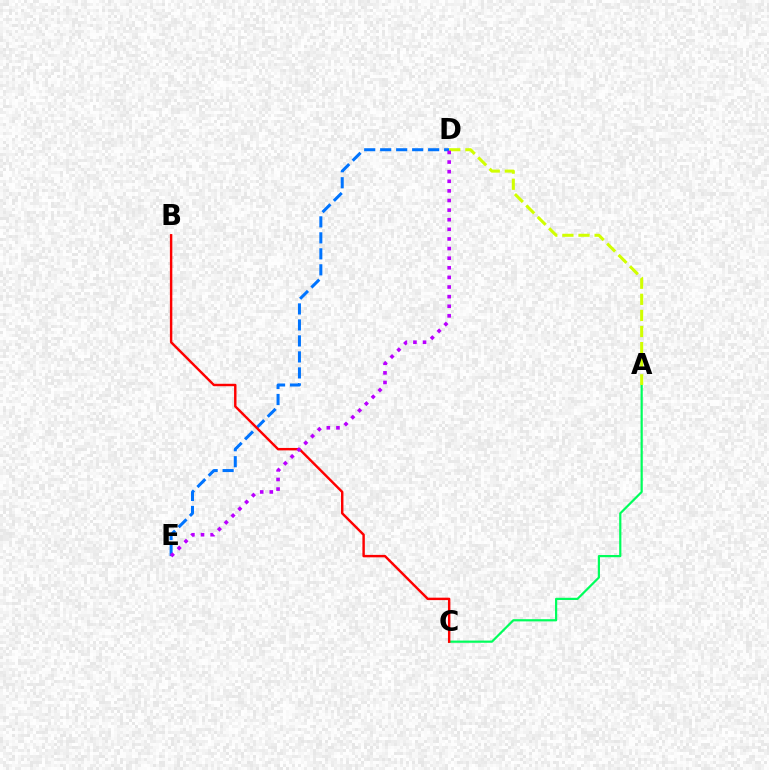{('D', 'E'): [{'color': '#0074ff', 'line_style': 'dashed', 'thickness': 2.17}, {'color': '#b900ff', 'line_style': 'dotted', 'thickness': 2.61}], ('A', 'C'): [{'color': '#00ff5c', 'line_style': 'solid', 'thickness': 1.59}], ('A', 'D'): [{'color': '#d1ff00', 'line_style': 'dashed', 'thickness': 2.19}], ('B', 'C'): [{'color': '#ff0000', 'line_style': 'solid', 'thickness': 1.75}]}